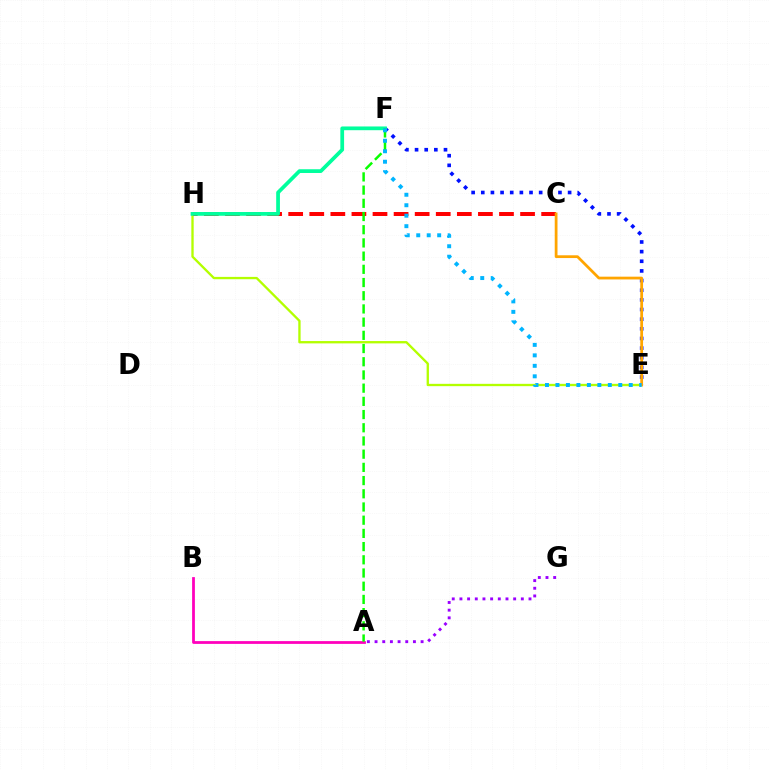{('E', 'H'): [{'color': '#b3ff00', 'line_style': 'solid', 'thickness': 1.68}], ('E', 'F'): [{'color': '#0010ff', 'line_style': 'dotted', 'thickness': 2.62}, {'color': '#00b5ff', 'line_style': 'dotted', 'thickness': 2.85}], ('C', 'H'): [{'color': '#ff0000', 'line_style': 'dashed', 'thickness': 2.86}], ('A', 'G'): [{'color': '#9b00ff', 'line_style': 'dotted', 'thickness': 2.09}], ('A', 'B'): [{'color': '#ff00bd', 'line_style': 'solid', 'thickness': 2.0}], ('C', 'E'): [{'color': '#ffa500', 'line_style': 'solid', 'thickness': 1.99}], ('F', 'H'): [{'color': '#00ff9d', 'line_style': 'solid', 'thickness': 2.69}], ('A', 'F'): [{'color': '#08ff00', 'line_style': 'dashed', 'thickness': 1.79}]}